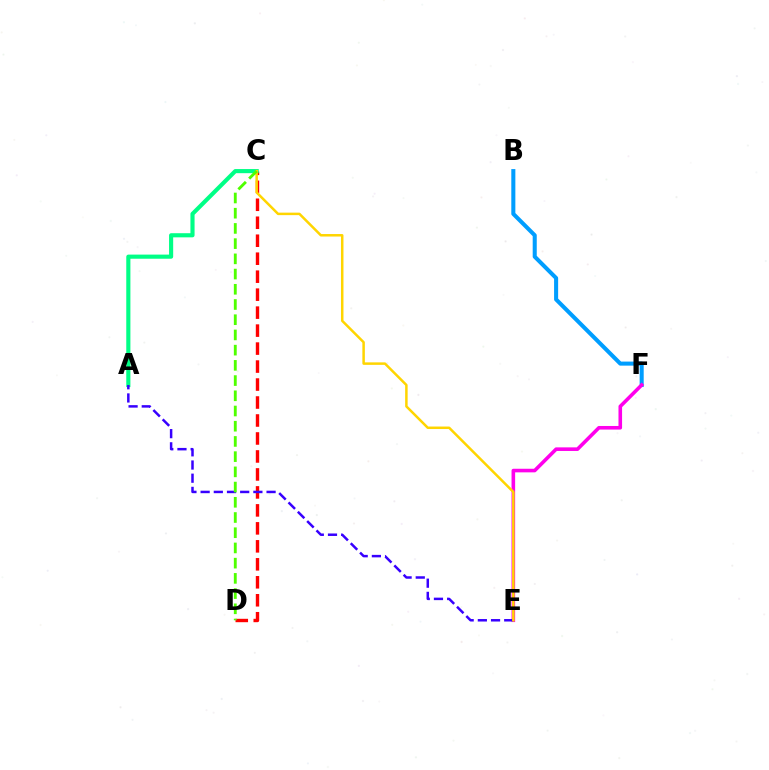{('C', 'D'): [{'color': '#ff0000', 'line_style': 'dashed', 'thickness': 2.44}, {'color': '#4fff00', 'line_style': 'dashed', 'thickness': 2.07}], ('A', 'C'): [{'color': '#00ff86', 'line_style': 'solid', 'thickness': 2.97}], ('B', 'F'): [{'color': '#009eff', 'line_style': 'solid', 'thickness': 2.92}], ('E', 'F'): [{'color': '#ff00ed', 'line_style': 'solid', 'thickness': 2.59}], ('A', 'E'): [{'color': '#3700ff', 'line_style': 'dashed', 'thickness': 1.79}], ('C', 'E'): [{'color': '#ffd500', 'line_style': 'solid', 'thickness': 1.8}]}